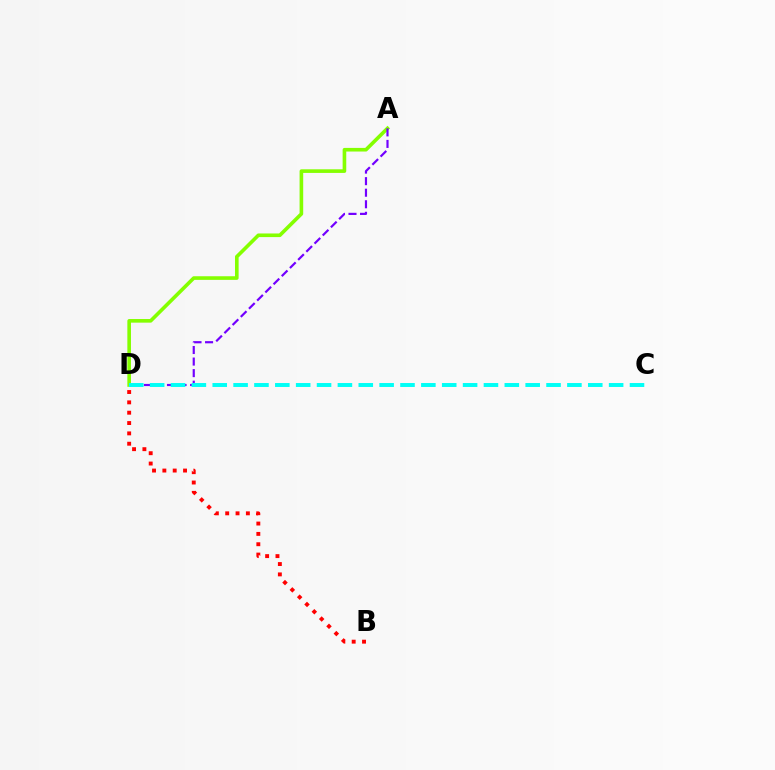{('A', 'D'): [{'color': '#84ff00', 'line_style': 'solid', 'thickness': 2.61}, {'color': '#7200ff', 'line_style': 'dashed', 'thickness': 1.57}], ('B', 'D'): [{'color': '#ff0000', 'line_style': 'dotted', 'thickness': 2.81}], ('C', 'D'): [{'color': '#00fff6', 'line_style': 'dashed', 'thickness': 2.83}]}